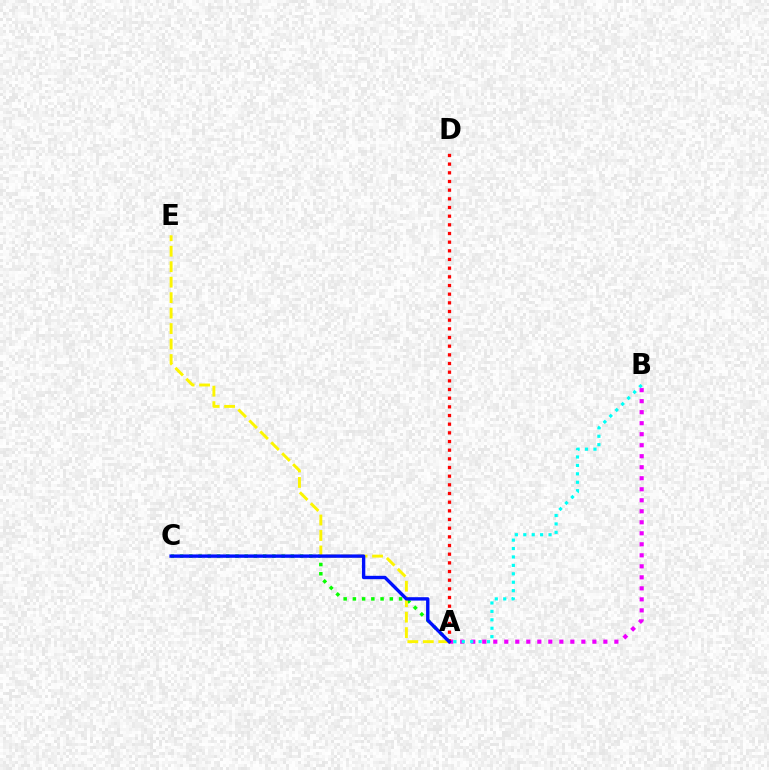{('A', 'C'): [{'color': '#08ff00', 'line_style': 'dotted', 'thickness': 2.51}, {'color': '#0010ff', 'line_style': 'solid', 'thickness': 2.43}], ('A', 'E'): [{'color': '#fcf500', 'line_style': 'dashed', 'thickness': 2.1}], ('A', 'B'): [{'color': '#ee00ff', 'line_style': 'dotted', 'thickness': 2.99}, {'color': '#00fff6', 'line_style': 'dotted', 'thickness': 2.29}], ('A', 'D'): [{'color': '#ff0000', 'line_style': 'dotted', 'thickness': 2.35}]}